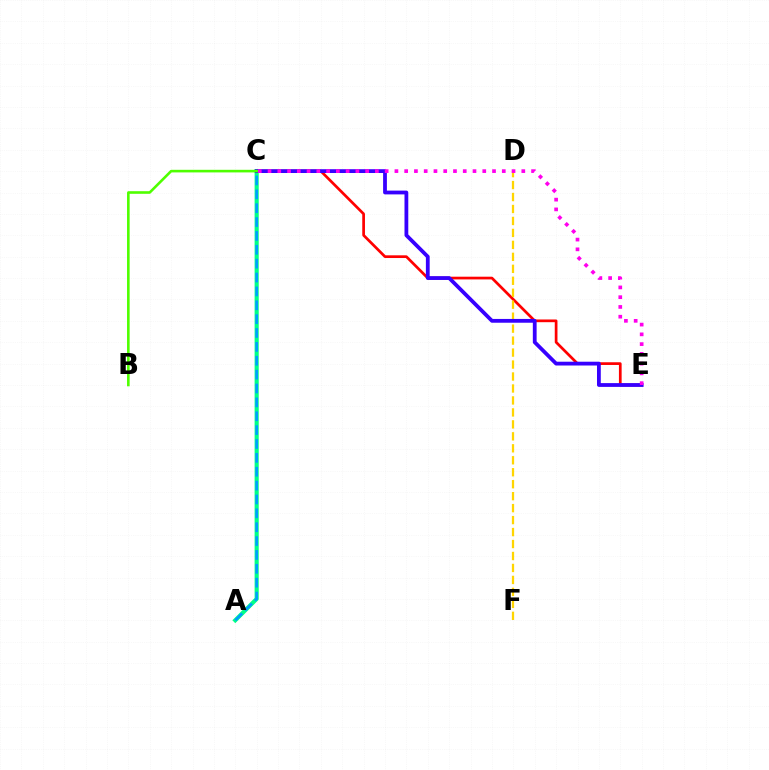{('C', 'E'): [{'color': '#ff0000', 'line_style': 'solid', 'thickness': 1.95}, {'color': '#3700ff', 'line_style': 'solid', 'thickness': 2.73}, {'color': '#ff00ed', 'line_style': 'dotted', 'thickness': 2.65}], ('A', 'C'): [{'color': '#00ff86', 'line_style': 'solid', 'thickness': 2.97}, {'color': '#009eff', 'line_style': 'dashed', 'thickness': 1.88}], ('D', 'F'): [{'color': '#ffd500', 'line_style': 'dashed', 'thickness': 1.63}], ('B', 'C'): [{'color': '#4fff00', 'line_style': 'solid', 'thickness': 1.88}]}